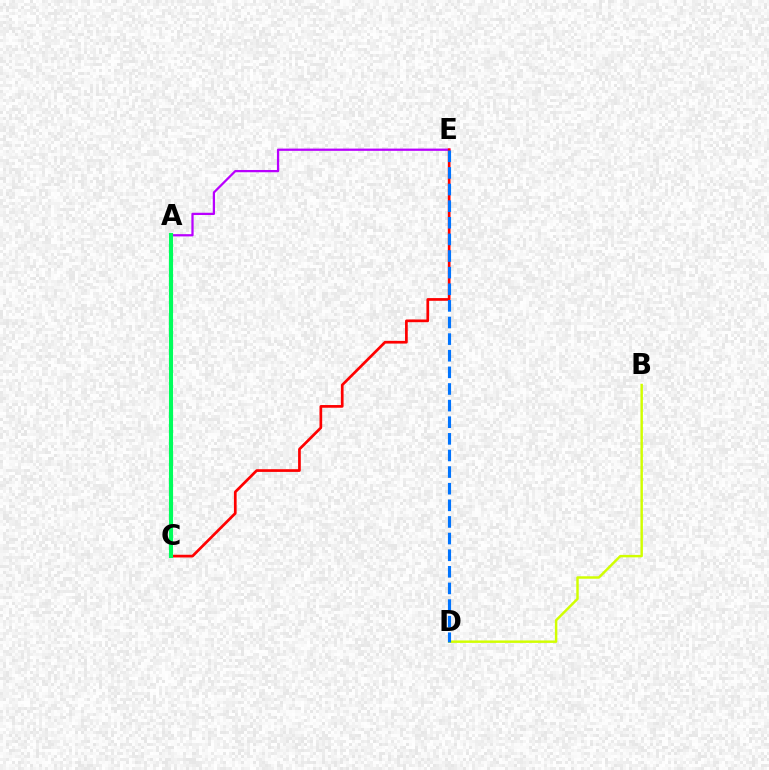{('A', 'E'): [{'color': '#b900ff', 'line_style': 'solid', 'thickness': 1.62}], ('C', 'E'): [{'color': '#ff0000', 'line_style': 'solid', 'thickness': 1.95}], ('A', 'C'): [{'color': '#00ff5c', 'line_style': 'solid', 'thickness': 2.96}], ('B', 'D'): [{'color': '#d1ff00', 'line_style': 'solid', 'thickness': 1.77}], ('D', 'E'): [{'color': '#0074ff', 'line_style': 'dashed', 'thickness': 2.26}]}